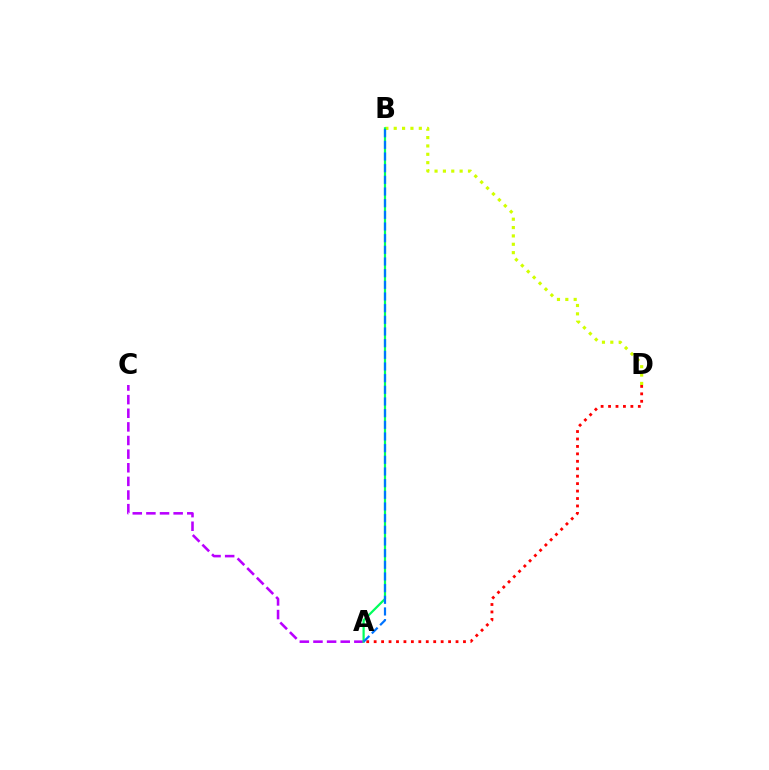{('A', 'C'): [{'color': '#b900ff', 'line_style': 'dashed', 'thickness': 1.85}], ('B', 'D'): [{'color': '#d1ff00', 'line_style': 'dotted', 'thickness': 2.27}], ('A', 'D'): [{'color': '#ff0000', 'line_style': 'dotted', 'thickness': 2.02}], ('A', 'B'): [{'color': '#00ff5c', 'line_style': 'solid', 'thickness': 1.6}, {'color': '#0074ff', 'line_style': 'dashed', 'thickness': 1.58}]}